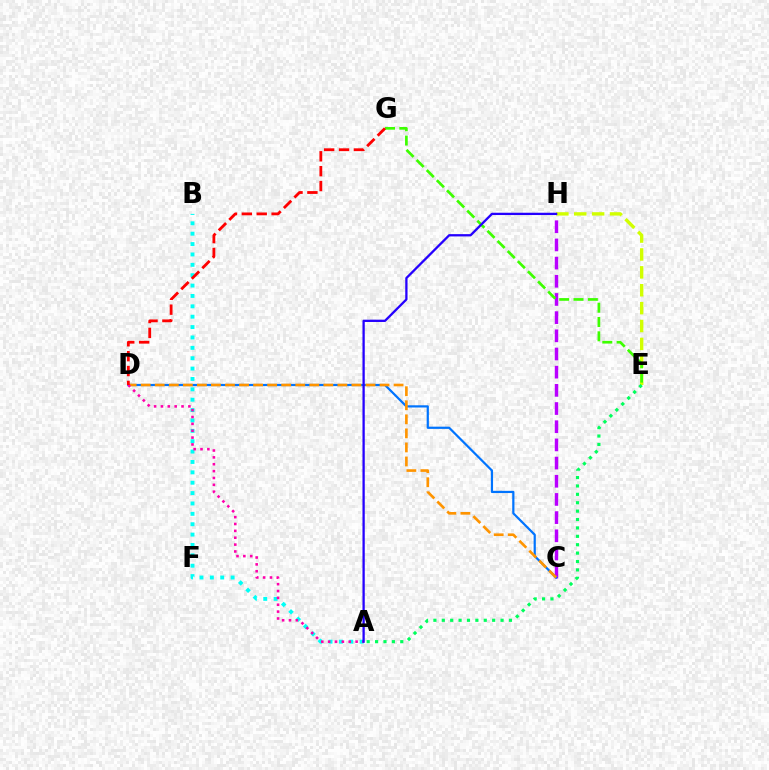{('C', 'H'): [{'color': '#b900ff', 'line_style': 'dashed', 'thickness': 2.47}], ('A', 'B'): [{'color': '#00fff6', 'line_style': 'dotted', 'thickness': 2.82}], ('C', 'D'): [{'color': '#0074ff', 'line_style': 'solid', 'thickness': 1.59}, {'color': '#ff9400', 'line_style': 'dashed', 'thickness': 1.91}], ('E', 'H'): [{'color': '#d1ff00', 'line_style': 'dashed', 'thickness': 2.43}], ('E', 'G'): [{'color': '#3dff00', 'line_style': 'dashed', 'thickness': 1.94}], ('A', 'E'): [{'color': '#00ff5c', 'line_style': 'dotted', 'thickness': 2.28}], ('A', 'D'): [{'color': '#ff00ac', 'line_style': 'dotted', 'thickness': 1.86}], ('D', 'G'): [{'color': '#ff0000', 'line_style': 'dashed', 'thickness': 2.02}], ('A', 'H'): [{'color': '#2500ff', 'line_style': 'solid', 'thickness': 1.65}]}